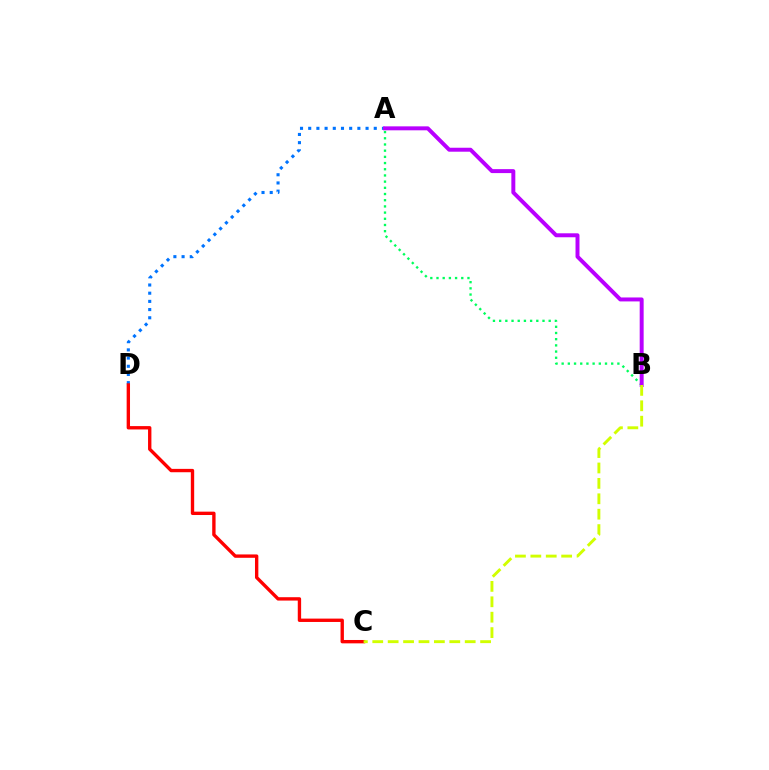{('A', 'B'): [{'color': '#00ff5c', 'line_style': 'dotted', 'thickness': 1.68}, {'color': '#b900ff', 'line_style': 'solid', 'thickness': 2.85}], ('A', 'D'): [{'color': '#0074ff', 'line_style': 'dotted', 'thickness': 2.23}], ('C', 'D'): [{'color': '#ff0000', 'line_style': 'solid', 'thickness': 2.42}], ('B', 'C'): [{'color': '#d1ff00', 'line_style': 'dashed', 'thickness': 2.09}]}